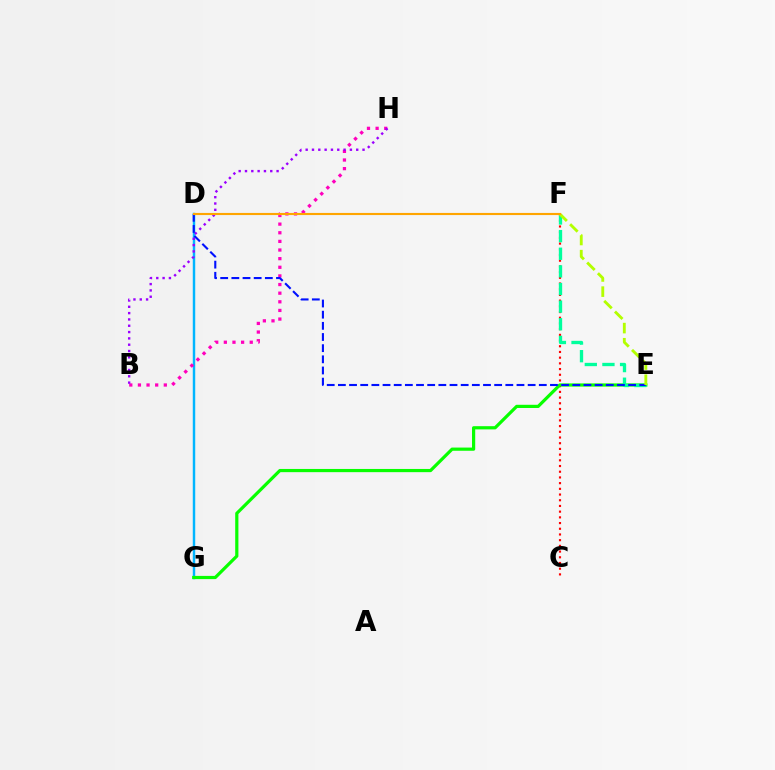{('C', 'F'): [{'color': '#ff0000', 'line_style': 'dotted', 'thickness': 1.55}], ('D', 'G'): [{'color': '#00b5ff', 'line_style': 'solid', 'thickness': 1.76}], ('B', 'H'): [{'color': '#ff00bd', 'line_style': 'dotted', 'thickness': 2.34}, {'color': '#9b00ff', 'line_style': 'dotted', 'thickness': 1.72}], ('E', 'G'): [{'color': '#08ff00', 'line_style': 'solid', 'thickness': 2.3}], ('E', 'F'): [{'color': '#00ff9d', 'line_style': 'dashed', 'thickness': 2.4}, {'color': '#b3ff00', 'line_style': 'dashed', 'thickness': 2.06}], ('D', 'E'): [{'color': '#0010ff', 'line_style': 'dashed', 'thickness': 1.52}], ('D', 'F'): [{'color': '#ffa500', 'line_style': 'solid', 'thickness': 1.53}]}